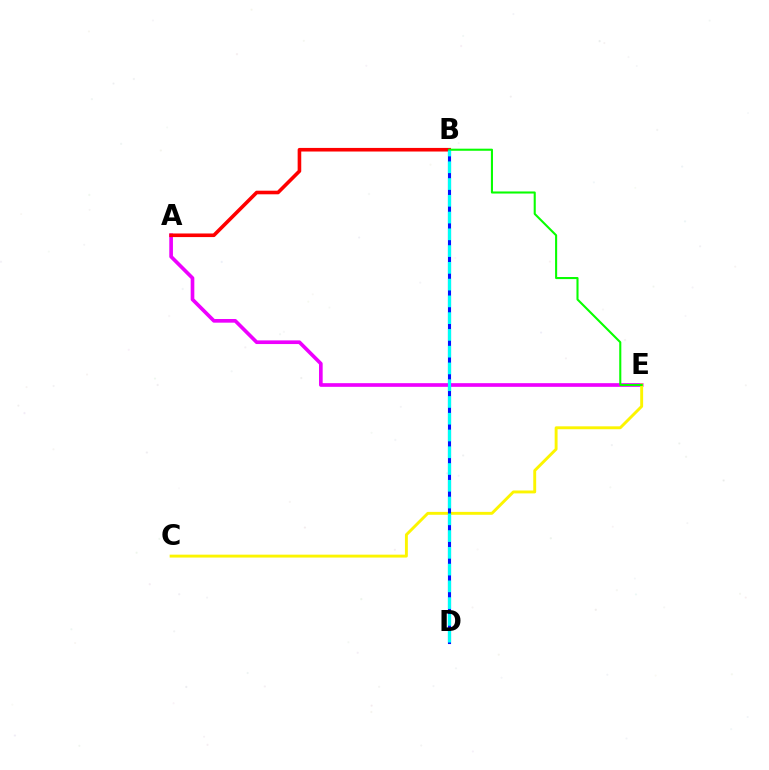{('A', 'E'): [{'color': '#ee00ff', 'line_style': 'solid', 'thickness': 2.64}], ('C', 'E'): [{'color': '#fcf500', 'line_style': 'solid', 'thickness': 2.09}], ('A', 'B'): [{'color': '#ff0000', 'line_style': 'solid', 'thickness': 2.59}], ('B', 'D'): [{'color': '#0010ff', 'line_style': 'solid', 'thickness': 2.22}, {'color': '#00fff6', 'line_style': 'dashed', 'thickness': 2.28}], ('B', 'E'): [{'color': '#08ff00', 'line_style': 'solid', 'thickness': 1.5}]}